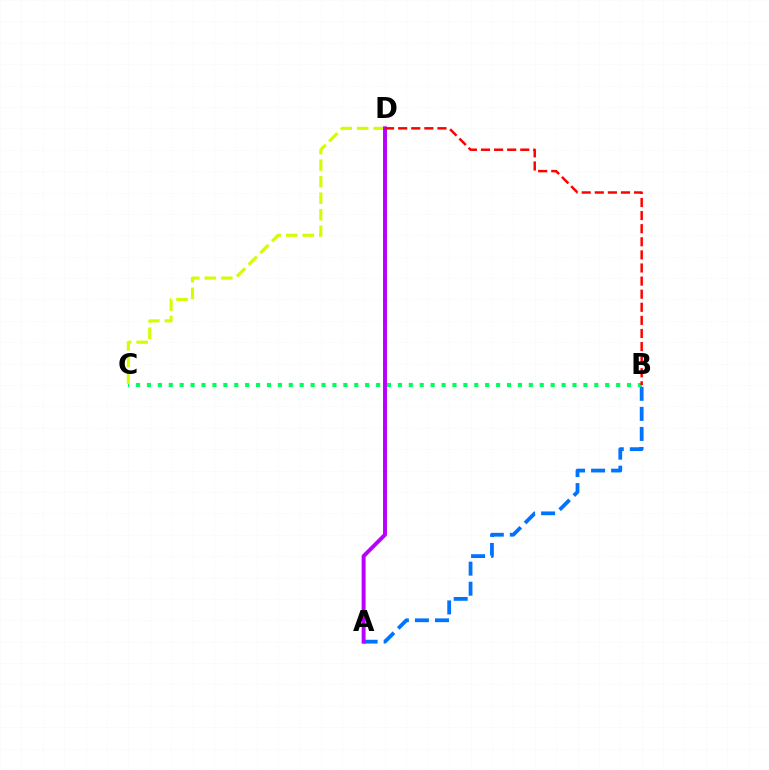{('B', 'C'): [{'color': '#00ff5c', 'line_style': 'dotted', 'thickness': 2.96}], ('A', 'B'): [{'color': '#0074ff', 'line_style': 'dashed', 'thickness': 2.72}], ('C', 'D'): [{'color': '#d1ff00', 'line_style': 'dashed', 'thickness': 2.25}], ('A', 'D'): [{'color': '#b900ff', 'line_style': 'solid', 'thickness': 2.83}], ('B', 'D'): [{'color': '#ff0000', 'line_style': 'dashed', 'thickness': 1.78}]}